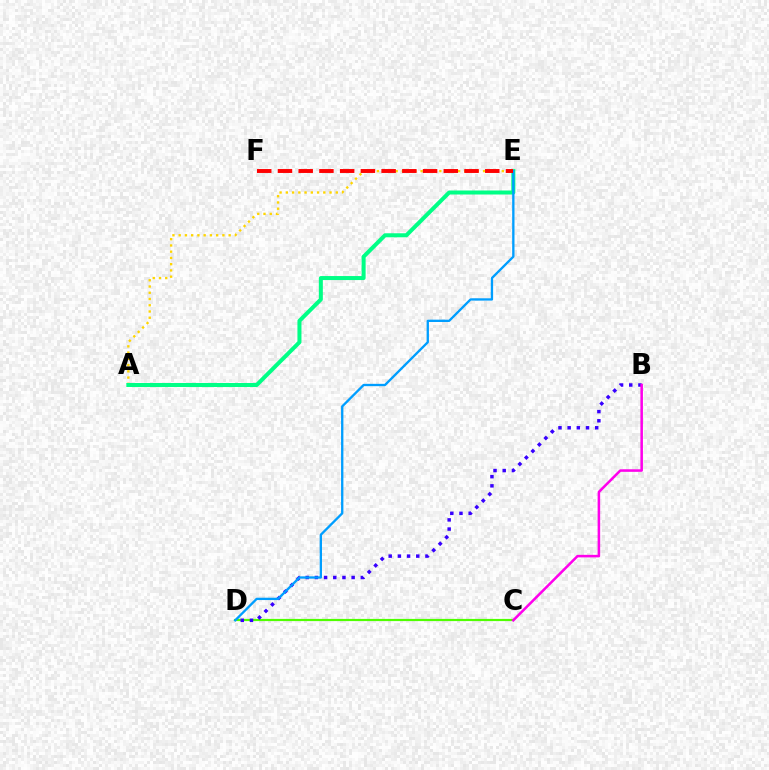{('C', 'D'): [{'color': '#4fff00', 'line_style': 'solid', 'thickness': 1.58}], ('A', 'E'): [{'color': '#ffd500', 'line_style': 'dotted', 'thickness': 1.7}, {'color': '#00ff86', 'line_style': 'solid', 'thickness': 2.89}], ('B', 'D'): [{'color': '#3700ff', 'line_style': 'dotted', 'thickness': 2.5}], ('D', 'E'): [{'color': '#009eff', 'line_style': 'solid', 'thickness': 1.68}], ('B', 'C'): [{'color': '#ff00ed', 'line_style': 'solid', 'thickness': 1.83}], ('E', 'F'): [{'color': '#ff0000', 'line_style': 'dashed', 'thickness': 2.82}]}